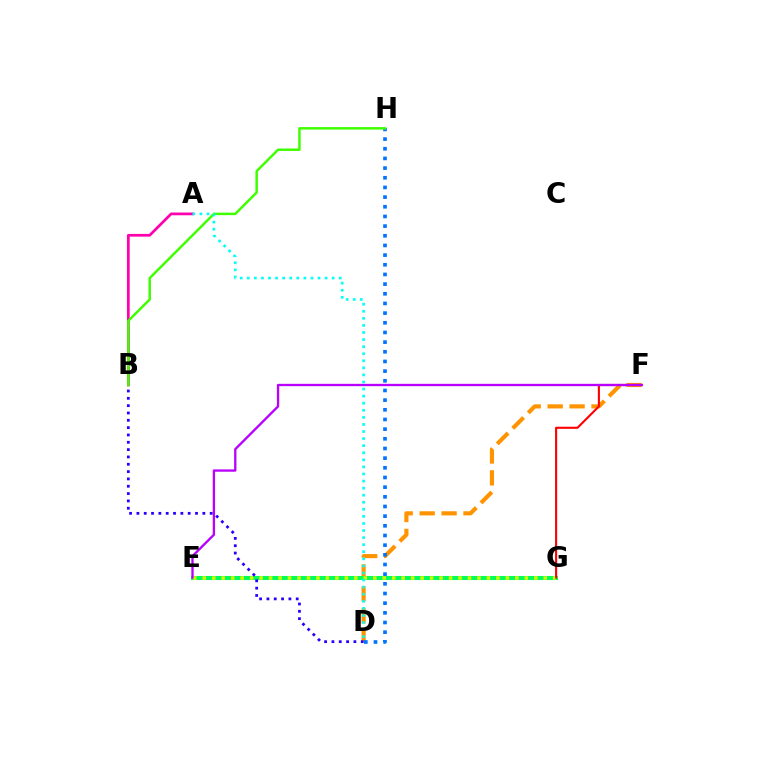{('A', 'B'): [{'color': '#ff00ac', 'line_style': 'solid', 'thickness': 1.96}], ('D', 'F'): [{'color': '#ff9400', 'line_style': 'dashed', 'thickness': 2.98}], ('E', 'G'): [{'color': '#00ff5c', 'line_style': 'solid', 'thickness': 2.92}, {'color': '#d1ff00', 'line_style': 'dotted', 'thickness': 2.57}], ('F', 'G'): [{'color': '#ff0000', 'line_style': 'solid', 'thickness': 1.52}], ('D', 'H'): [{'color': '#0074ff', 'line_style': 'dotted', 'thickness': 2.63}], ('E', 'F'): [{'color': '#b900ff', 'line_style': 'solid', 'thickness': 1.67}], ('B', 'D'): [{'color': '#2500ff', 'line_style': 'dotted', 'thickness': 1.99}], ('B', 'H'): [{'color': '#3dff00', 'line_style': 'solid', 'thickness': 1.78}], ('A', 'D'): [{'color': '#00fff6', 'line_style': 'dotted', 'thickness': 1.92}]}